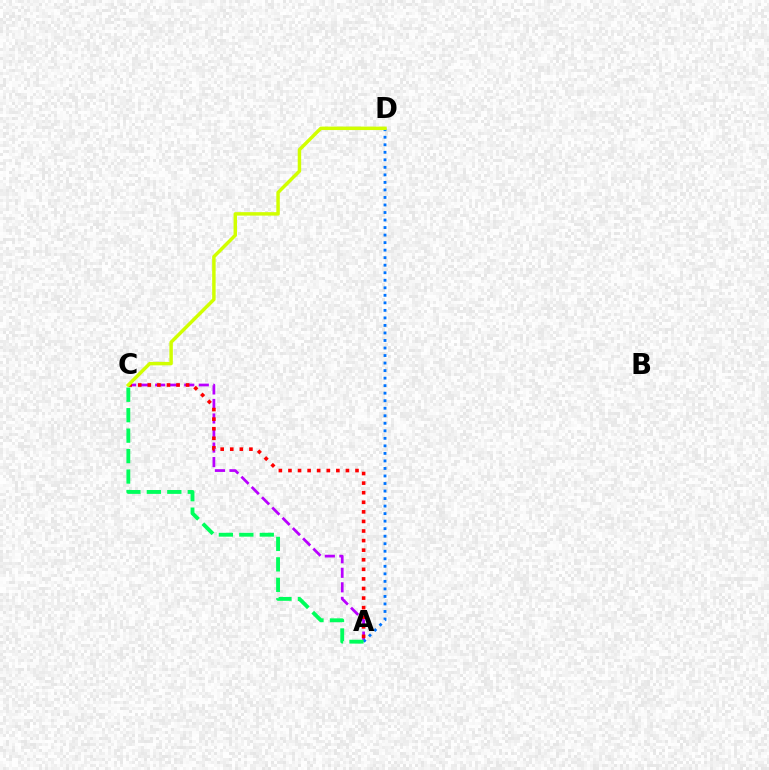{('A', 'C'): [{'color': '#b900ff', 'line_style': 'dashed', 'thickness': 1.97}, {'color': '#ff0000', 'line_style': 'dotted', 'thickness': 2.6}, {'color': '#00ff5c', 'line_style': 'dashed', 'thickness': 2.78}], ('A', 'D'): [{'color': '#0074ff', 'line_style': 'dotted', 'thickness': 2.05}], ('C', 'D'): [{'color': '#d1ff00', 'line_style': 'solid', 'thickness': 2.48}]}